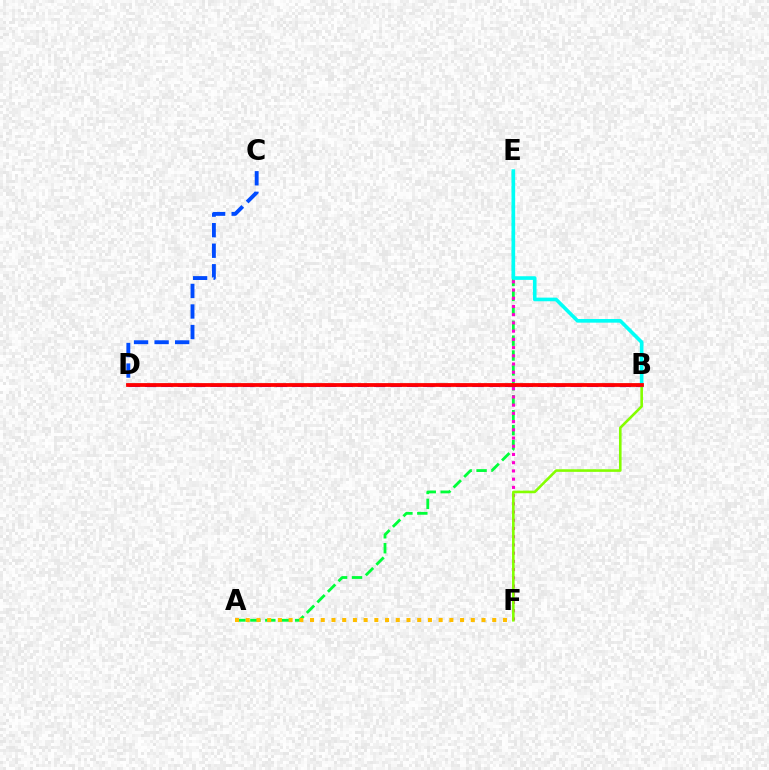{('A', 'E'): [{'color': '#00ff39', 'line_style': 'dashed', 'thickness': 2.03}], ('C', 'D'): [{'color': '#004bff', 'line_style': 'dashed', 'thickness': 2.79}], ('A', 'F'): [{'color': '#ffbd00', 'line_style': 'dotted', 'thickness': 2.91}], ('E', 'F'): [{'color': '#ff00cf', 'line_style': 'dotted', 'thickness': 2.23}], ('B', 'F'): [{'color': '#84ff00', 'line_style': 'solid', 'thickness': 1.88}], ('B', 'D'): [{'color': '#7200ff', 'line_style': 'dashed', 'thickness': 2.22}, {'color': '#ff0000', 'line_style': 'solid', 'thickness': 2.72}], ('B', 'E'): [{'color': '#00fff6', 'line_style': 'solid', 'thickness': 2.62}]}